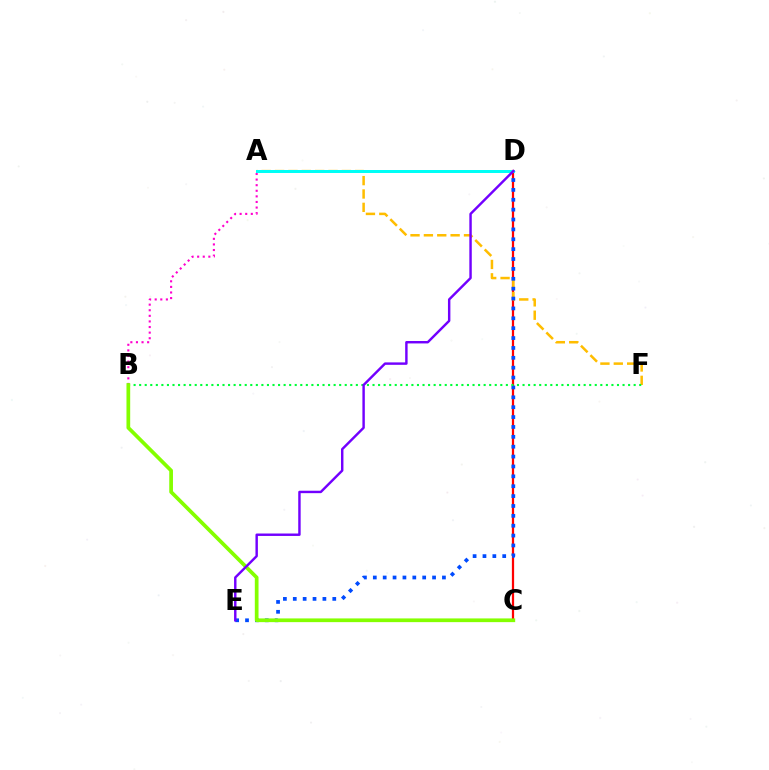{('C', 'D'): [{'color': '#ff0000', 'line_style': 'solid', 'thickness': 1.62}], ('A', 'F'): [{'color': '#ffbd00', 'line_style': 'dashed', 'thickness': 1.82}], ('D', 'E'): [{'color': '#004bff', 'line_style': 'dotted', 'thickness': 2.68}, {'color': '#7200ff', 'line_style': 'solid', 'thickness': 1.75}], ('A', 'B'): [{'color': '#ff00cf', 'line_style': 'dotted', 'thickness': 1.52}], ('B', 'F'): [{'color': '#00ff39', 'line_style': 'dotted', 'thickness': 1.51}], ('B', 'C'): [{'color': '#84ff00', 'line_style': 'solid', 'thickness': 2.68}], ('A', 'D'): [{'color': '#00fff6', 'line_style': 'solid', 'thickness': 2.16}]}